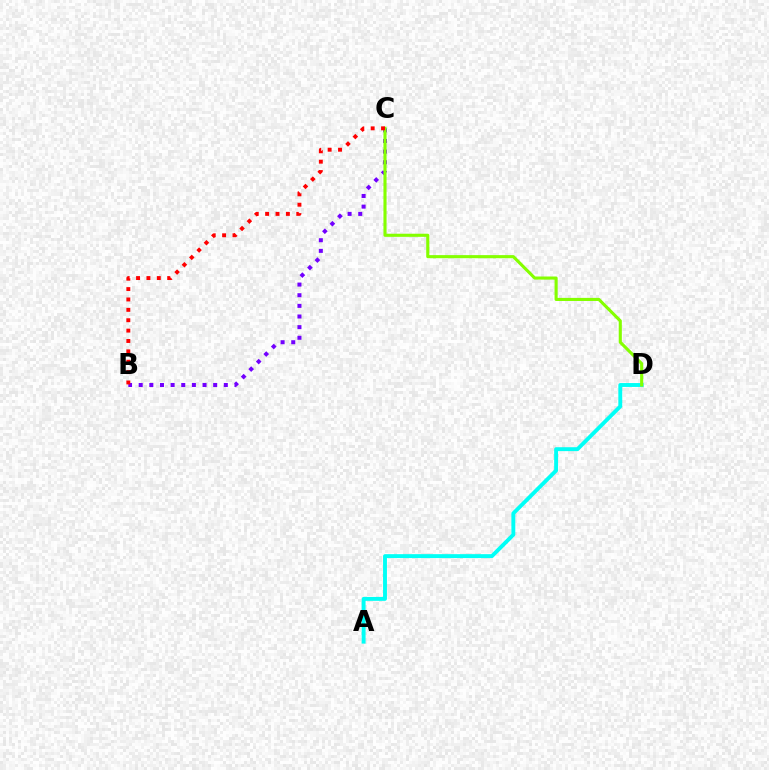{('B', 'C'): [{'color': '#7200ff', 'line_style': 'dotted', 'thickness': 2.89}, {'color': '#ff0000', 'line_style': 'dotted', 'thickness': 2.82}], ('A', 'D'): [{'color': '#00fff6', 'line_style': 'solid', 'thickness': 2.81}], ('C', 'D'): [{'color': '#84ff00', 'line_style': 'solid', 'thickness': 2.24}]}